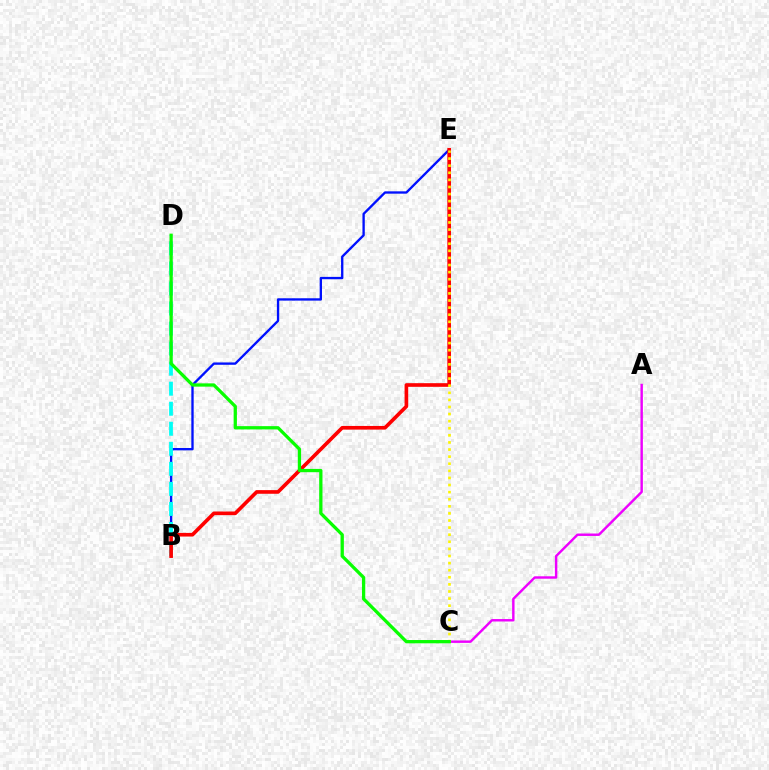{('A', 'C'): [{'color': '#ee00ff', 'line_style': 'solid', 'thickness': 1.75}], ('B', 'E'): [{'color': '#0010ff', 'line_style': 'solid', 'thickness': 1.68}, {'color': '#ff0000', 'line_style': 'solid', 'thickness': 2.63}], ('B', 'D'): [{'color': '#00fff6', 'line_style': 'dashed', 'thickness': 2.72}], ('C', 'E'): [{'color': '#fcf500', 'line_style': 'dotted', 'thickness': 1.93}], ('C', 'D'): [{'color': '#08ff00', 'line_style': 'solid', 'thickness': 2.36}]}